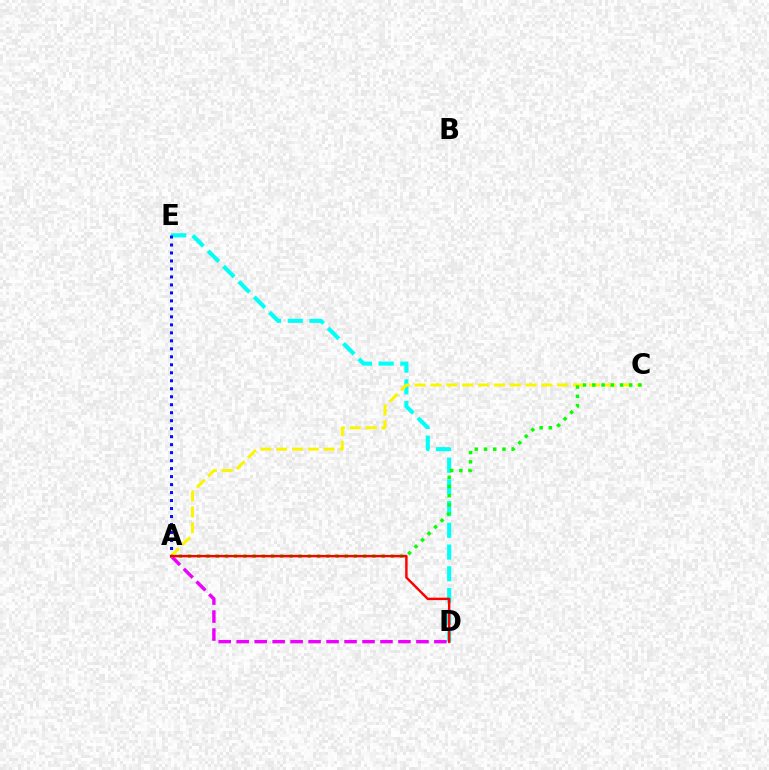{('D', 'E'): [{'color': '#00fff6', 'line_style': 'dashed', 'thickness': 2.95}], ('A', 'E'): [{'color': '#0010ff', 'line_style': 'dotted', 'thickness': 2.17}], ('A', 'C'): [{'color': '#fcf500', 'line_style': 'dashed', 'thickness': 2.15}, {'color': '#08ff00', 'line_style': 'dotted', 'thickness': 2.5}], ('A', 'D'): [{'color': '#ee00ff', 'line_style': 'dashed', 'thickness': 2.44}, {'color': '#ff0000', 'line_style': 'solid', 'thickness': 1.75}]}